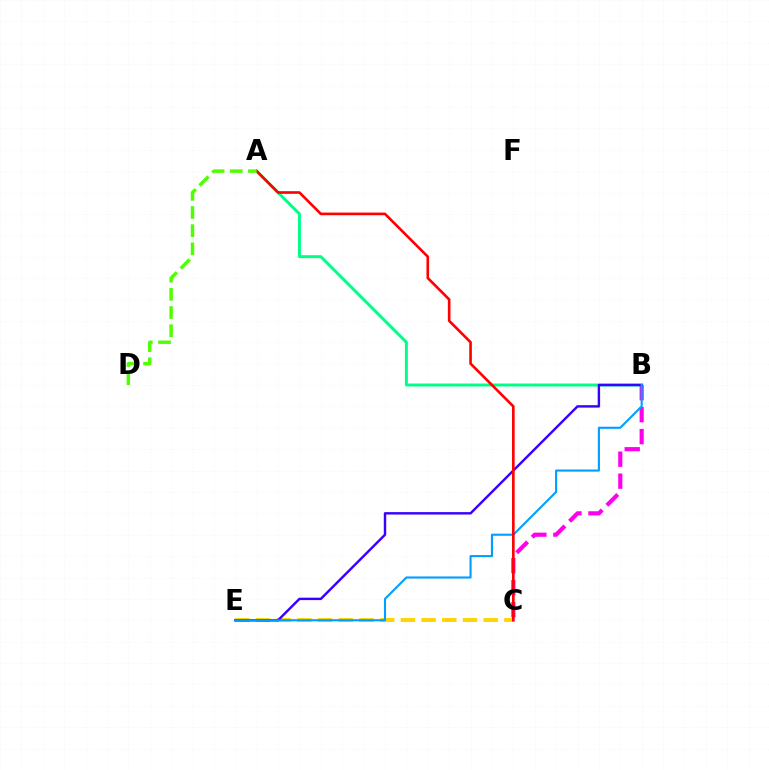{('A', 'B'): [{'color': '#00ff86', 'line_style': 'solid', 'thickness': 2.13}], ('C', 'E'): [{'color': '#ffd500', 'line_style': 'dashed', 'thickness': 2.81}], ('B', 'C'): [{'color': '#ff00ed', 'line_style': 'dashed', 'thickness': 2.99}], ('B', 'E'): [{'color': '#3700ff', 'line_style': 'solid', 'thickness': 1.74}, {'color': '#009eff', 'line_style': 'solid', 'thickness': 1.52}], ('A', 'C'): [{'color': '#ff0000', 'line_style': 'solid', 'thickness': 1.89}], ('A', 'D'): [{'color': '#4fff00', 'line_style': 'dashed', 'thickness': 2.47}]}